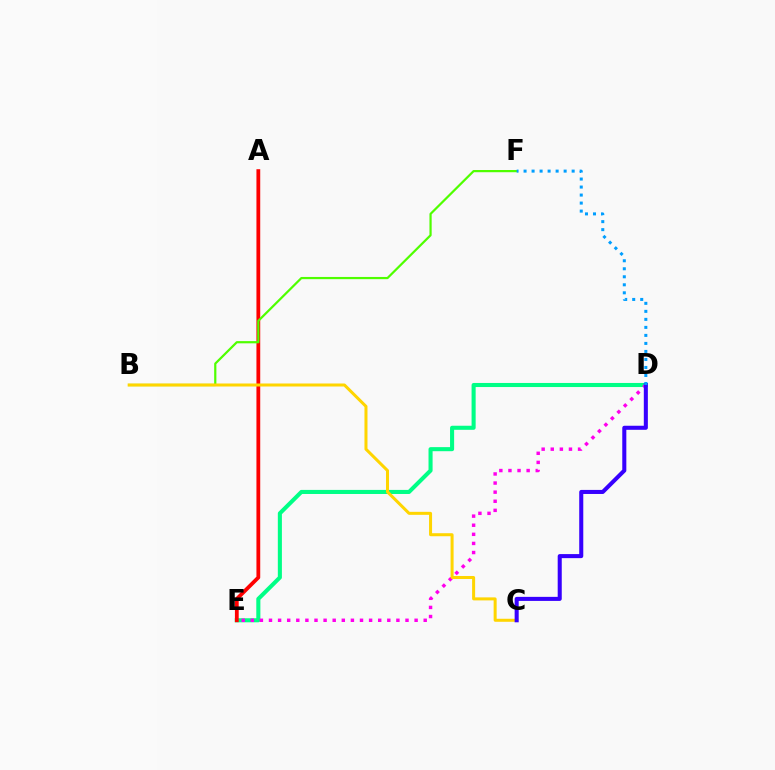{('D', 'E'): [{'color': '#00ff86', 'line_style': 'solid', 'thickness': 2.93}, {'color': '#ff00ed', 'line_style': 'dotted', 'thickness': 2.47}], ('A', 'E'): [{'color': '#ff0000', 'line_style': 'solid', 'thickness': 2.72}], ('B', 'F'): [{'color': '#4fff00', 'line_style': 'solid', 'thickness': 1.59}], ('B', 'C'): [{'color': '#ffd500', 'line_style': 'solid', 'thickness': 2.17}], ('C', 'D'): [{'color': '#3700ff', 'line_style': 'solid', 'thickness': 2.92}], ('D', 'F'): [{'color': '#009eff', 'line_style': 'dotted', 'thickness': 2.18}]}